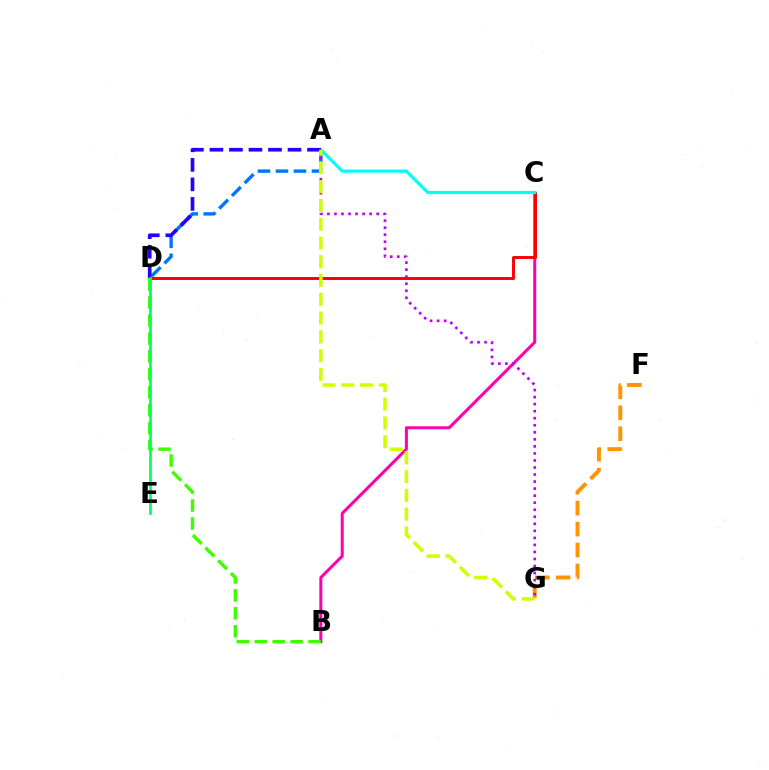{('B', 'C'): [{'color': '#ff00ac', 'line_style': 'solid', 'thickness': 2.18}], ('A', 'D'): [{'color': '#0074ff', 'line_style': 'dashed', 'thickness': 2.44}, {'color': '#2500ff', 'line_style': 'dashed', 'thickness': 2.65}], ('F', 'G'): [{'color': '#ff9400', 'line_style': 'dashed', 'thickness': 2.84}], ('A', 'G'): [{'color': '#b900ff', 'line_style': 'dotted', 'thickness': 1.91}, {'color': '#d1ff00', 'line_style': 'dashed', 'thickness': 2.55}], ('C', 'D'): [{'color': '#ff0000', 'line_style': 'solid', 'thickness': 2.13}], ('A', 'C'): [{'color': '#00fff6', 'line_style': 'solid', 'thickness': 2.28}], ('B', 'D'): [{'color': '#3dff00', 'line_style': 'dashed', 'thickness': 2.44}], ('D', 'E'): [{'color': '#00ff5c', 'line_style': 'solid', 'thickness': 1.94}]}